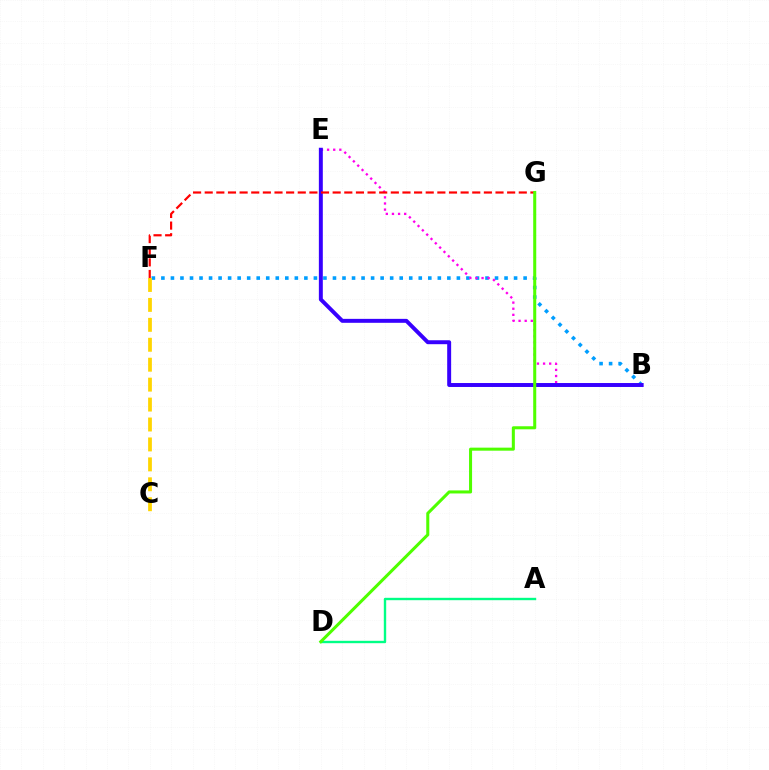{('B', 'F'): [{'color': '#009eff', 'line_style': 'dotted', 'thickness': 2.59}], ('C', 'F'): [{'color': '#ffd500', 'line_style': 'dashed', 'thickness': 2.71}], ('B', 'E'): [{'color': '#ff00ed', 'line_style': 'dotted', 'thickness': 1.66}, {'color': '#3700ff', 'line_style': 'solid', 'thickness': 2.84}], ('A', 'D'): [{'color': '#00ff86', 'line_style': 'solid', 'thickness': 1.72}], ('F', 'G'): [{'color': '#ff0000', 'line_style': 'dashed', 'thickness': 1.58}], ('D', 'G'): [{'color': '#4fff00', 'line_style': 'solid', 'thickness': 2.19}]}